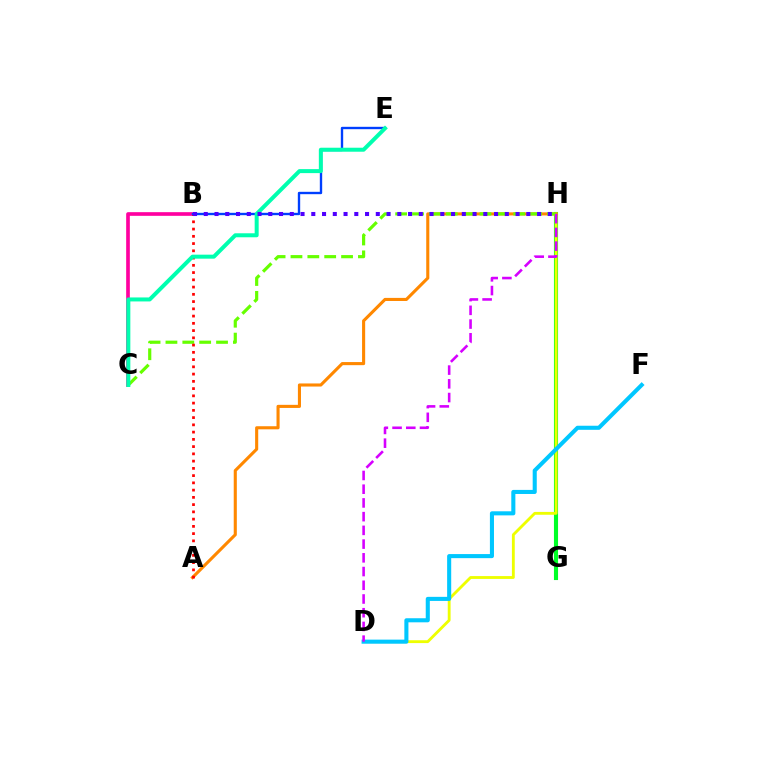{('G', 'H'): [{'color': '#00ff27', 'line_style': 'solid', 'thickness': 2.96}], ('D', 'H'): [{'color': '#eeff00', 'line_style': 'solid', 'thickness': 2.05}, {'color': '#d600ff', 'line_style': 'dashed', 'thickness': 1.86}], ('B', 'C'): [{'color': '#ff00a0', 'line_style': 'solid', 'thickness': 2.64}], ('A', 'H'): [{'color': '#ff8800', 'line_style': 'solid', 'thickness': 2.23}], ('C', 'H'): [{'color': '#66ff00', 'line_style': 'dashed', 'thickness': 2.29}], ('D', 'F'): [{'color': '#00c7ff', 'line_style': 'solid', 'thickness': 2.93}], ('A', 'B'): [{'color': '#ff0000', 'line_style': 'dotted', 'thickness': 1.97}], ('B', 'E'): [{'color': '#003fff', 'line_style': 'solid', 'thickness': 1.7}], ('C', 'E'): [{'color': '#00ffaf', 'line_style': 'solid', 'thickness': 2.88}], ('B', 'H'): [{'color': '#4f00ff', 'line_style': 'dotted', 'thickness': 2.92}]}